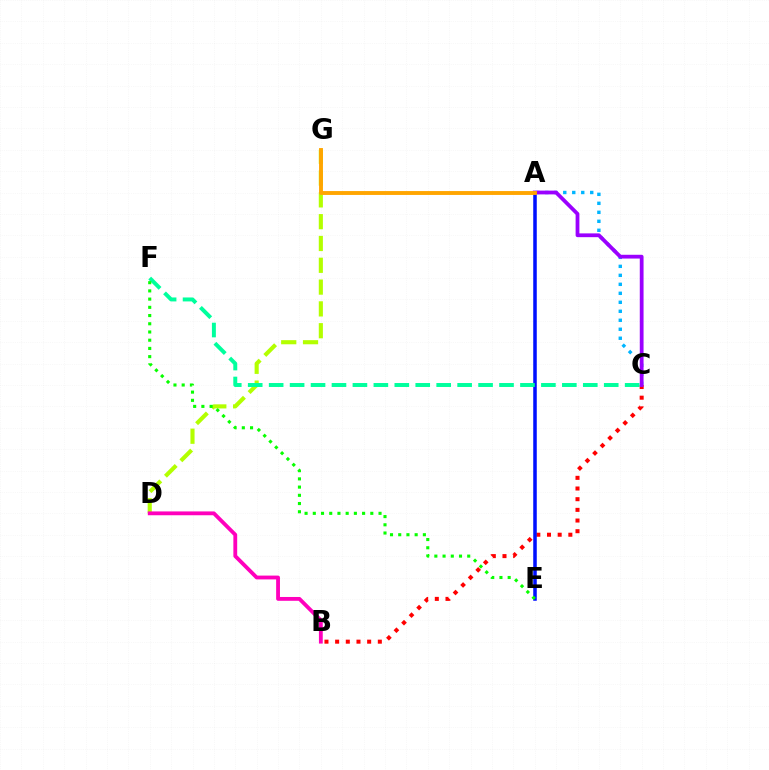{('A', 'C'): [{'color': '#00b5ff', 'line_style': 'dotted', 'thickness': 2.44}, {'color': '#9b00ff', 'line_style': 'solid', 'thickness': 2.72}], ('B', 'C'): [{'color': '#ff0000', 'line_style': 'dotted', 'thickness': 2.9}], ('A', 'E'): [{'color': '#0010ff', 'line_style': 'solid', 'thickness': 2.54}], ('D', 'G'): [{'color': '#b3ff00', 'line_style': 'dashed', 'thickness': 2.96}], ('C', 'F'): [{'color': '#00ff9d', 'line_style': 'dashed', 'thickness': 2.84}], ('A', 'G'): [{'color': '#ffa500', 'line_style': 'solid', 'thickness': 2.8}], ('E', 'F'): [{'color': '#08ff00', 'line_style': 'dotted', 'thickness': 2.23}], ('B', 'D'): [{'color': '#ff00bd', 'line_style': 'solid', 'thickness': 2.75}]}